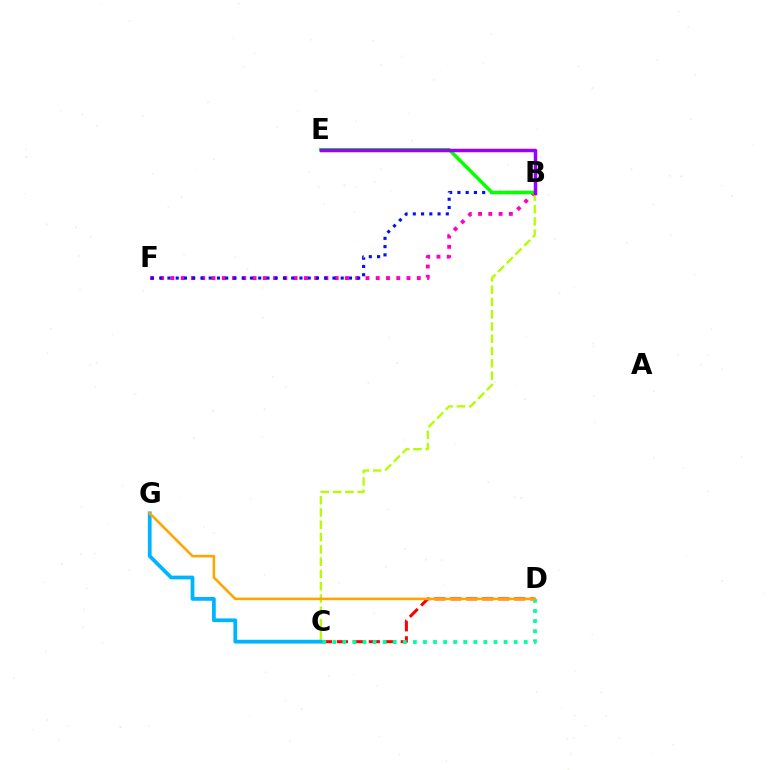{('B', 'F'): [{'color': '#ff00bd', 'line_style': 'dotted', 'thickness': 2.79}, {'color': '#0010ff', 'line_style': 'dotted', 'thickness': 2.24}], ('C', 'D'): [{'color': '#ff0000', 'line_style': 'dashed', 'thickness': 2.17}, {'color': '#00ff9d', 'line_style': 'dotted', 'thickness': 2.74}], ('B', 'C'): [{'color': '#b3ff00', 'line_style': 'dashed', 'thickness': 1.67}], ('C', 'G'): [{'color': '#00b5ff', 'line_style': 'solid', 'thickness': 2.71}], ('B', 'E'): [{'color': '#08ff00', 'line_style': 'solid', 'thickness': 2.57}, {'color': '#9b00ff', 'line_style': 'solid', 'thickness': 2.52}], ('D', 'G'): [{'color': '#ffa500', 'line_style': 'solid', 'thickness': 1.85}]}